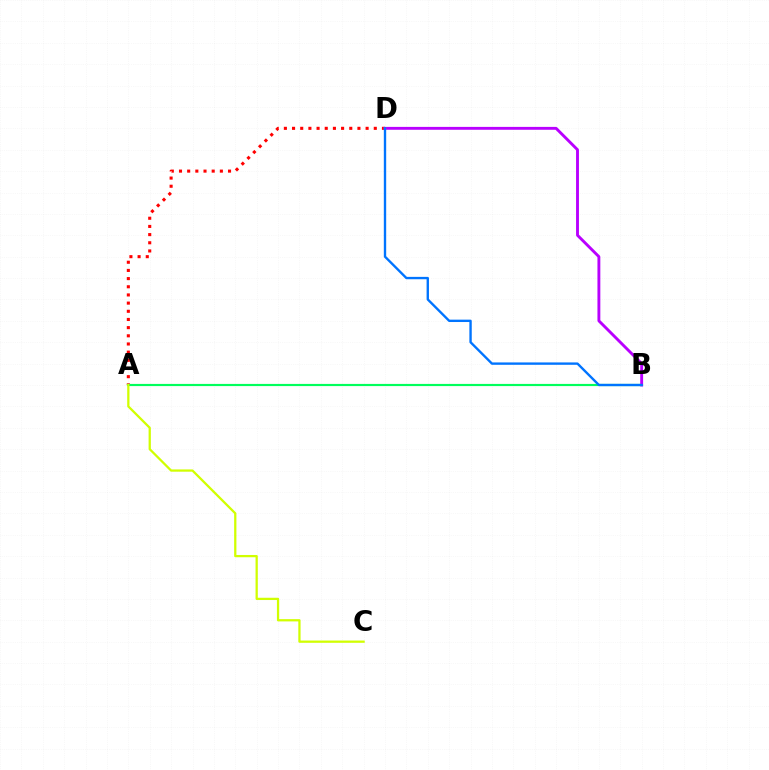{('A', 'D'): [{'color': '#ff0000', 'line_style': 'dotted', 'thickness': 2.22}], ('A', 'B'): [{'color': '#00ff5c', 'line_style': 'solid', 'thickness': 1.56}], ('A', 'C'): [{'color': '#d1ff00', 'line_style': 'solid', 'thickness': 1.63}], ('B', 'D'): [{'color': '#b900ff', 'line_style': 'solid', 'thickness': 2.07}, {'color': '#0074ff', 'line_style': 'solid', 'thickness': 1.71}]}